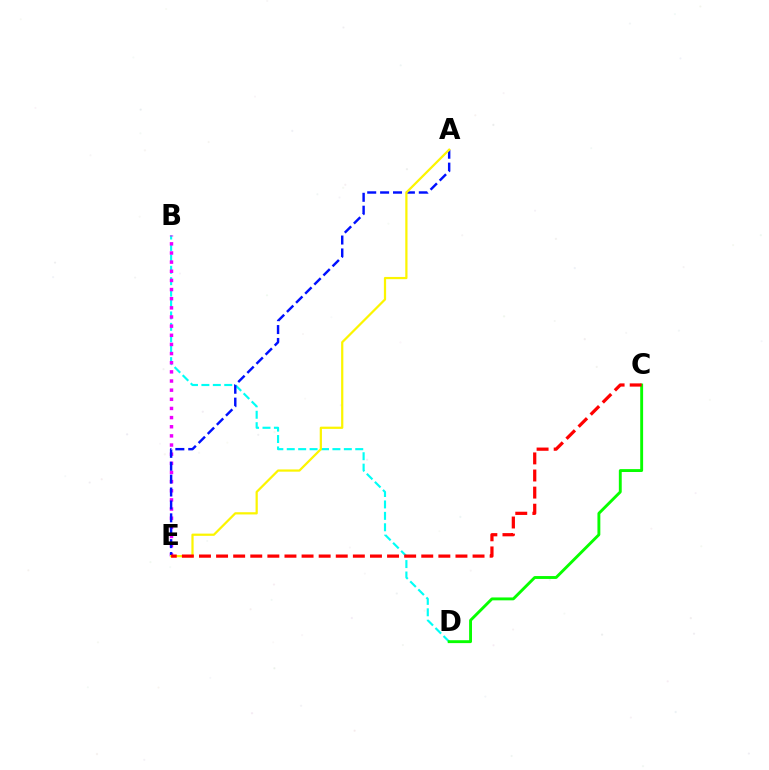{('B', 'D'): [{'color': '#00fff6', 'line_style': 'dashed', 'thickness': 1.55}], ('B', 'E'): [{'color': '#ee00ff', 'line_style': 'dotted', 'thickness': 2.48}], ('A', 'E'): [{'color': '#0010ff', 'line_style': 'dashed', 'thickness': 1.75}, {'color': '#fcf500', 'line_style': 'solid', 'thickness': 1.6}], ('C', 'D'): [{'color': '#08ff00', 'line_style': 'solid', 'thickness': 2.08}], ('C', 'E'): [{'color': '#ff0000', 'line_style': 'dashed', 'thickness': 2.32}]}